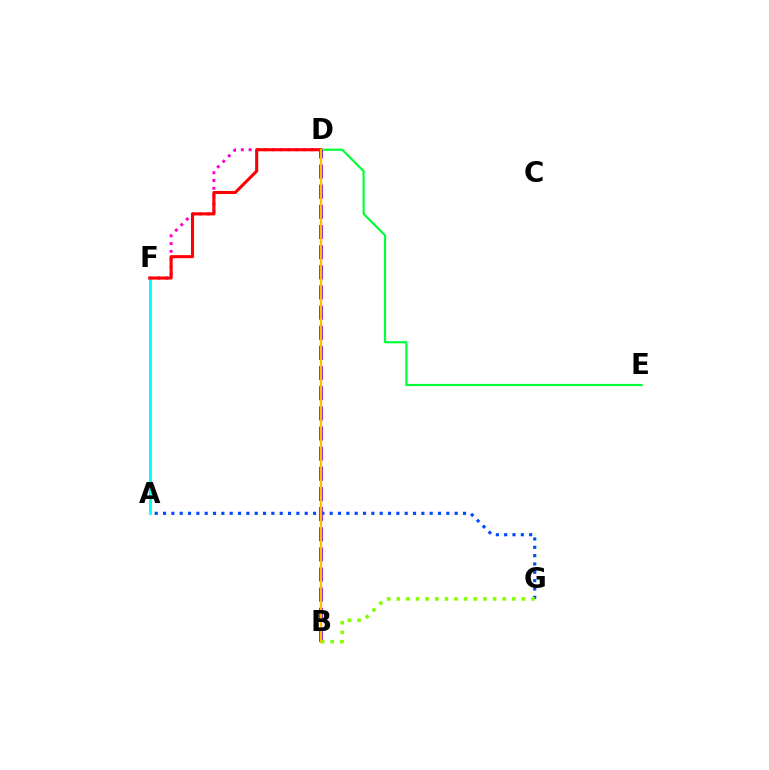{('A', 'G'): [{'color': '#004bff', 'line_style': 'dotted', 'thickness': 2.26}], ('D', 'E'): [{'color': '#00ff39', 'line_style': 'solid', 'thickness': 1.57}], ('D', 'F'): [{'color': '#ff00cf', 'line_style': 'dotted', 'thickness': 2.11}, {'color': '#ff0000', 'line_style': 'solid', 'thickness': 2.22}], ('A', 'F'): [{'color': '#00fff6', 'line_style': 'solid', 'thickness': 2.09}], ('B', 'D'): [{'color': '#7200ff', 'line_style': 'dashed', 'thickness': 2.74}, {'color': '#ffbd00', 'line_style': 'solid', 'thickness': 1.69}], ('B', 'G'): [{'color': '#84ff00', 'line_style': 'dotted', 'thickness': 2.62}]}